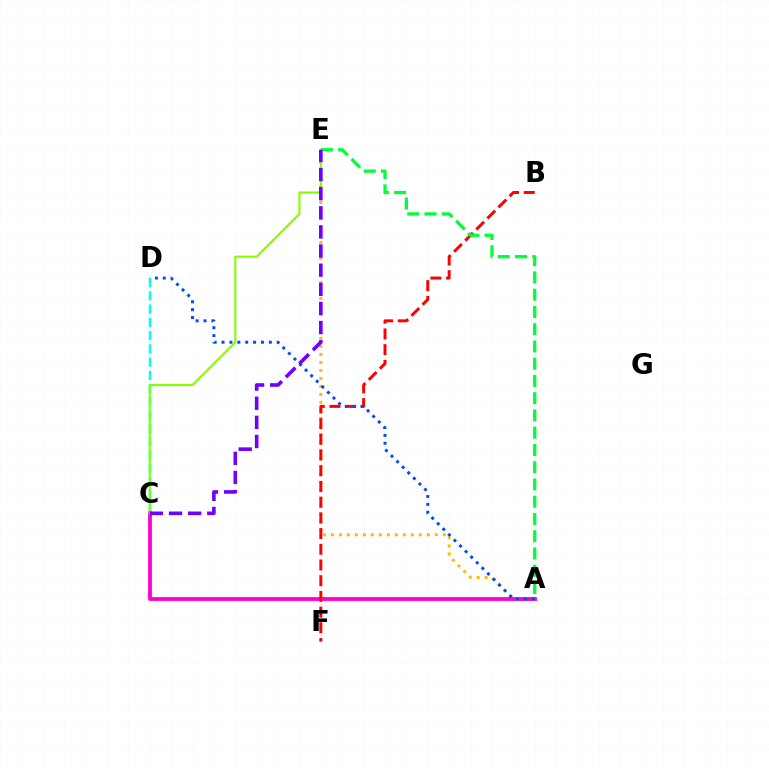{('A', 'E'): [{'color': '#ffbd00', 'line_style': 'dotted', 'thickness': 2.17}, {'color': '#00ff39', 'line_style': 'dashed', 'thickness': 2.34}], ('C', 'D'): [{'color': '#00fff6', 'line_style': 'dashed', 'thickness': 1.8}], ('A', 'C'): [{'color': '#ff00cf', 'line_style': 'solid', 'thickness': 2.76}], ('B', 'F'): [{'color': '#ff0000', 'line_style': 'dashed', 'thickness': 2.13}], ('A', 'D'): [{'color': '#004bff', 'line_style': 'dotted', 'thickness': 2.14}], ('C', 'E'): [{'color': '#84ff00', 'line_style': 'solid', 'thickness': 1.53}, {'color': '#7200ff', 'line_style': 'dashed', 'thickness': 2.6}]}